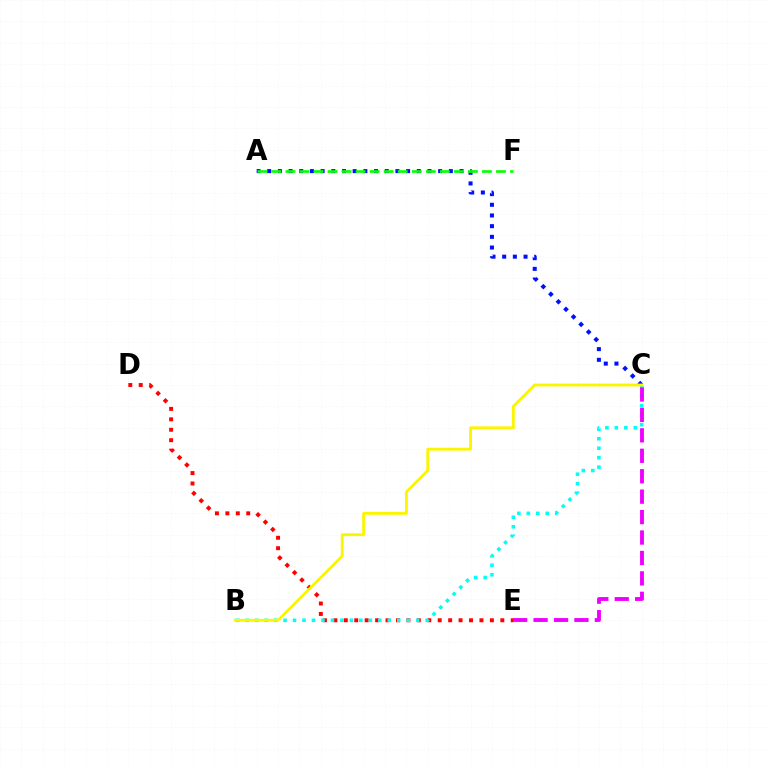{('A', 'C'): [{'color': '#0010ff', 'line_style': 'dotted', 'thickness': 2.9}], ('D', 'E'): [{'color': '#ff0000', 'line_style': 'dotted', 'thickness': 2.83}], ('B', 'C'): [{'color': '#00fff6', 'line_style': 'dotted', 'thickness': 2.57}, {'color': '#fcf500', 'line_style': 'solid', 'thickness': 2.06}], ('A', 'F'): [{'color': '#08ff00', 'line_style': 'dashed', 'thickness': 1.91}], ('C', 'E'): [{'color': '#ee00ff', 'line_style': 'dashed', 'thickness': 2.78}]}